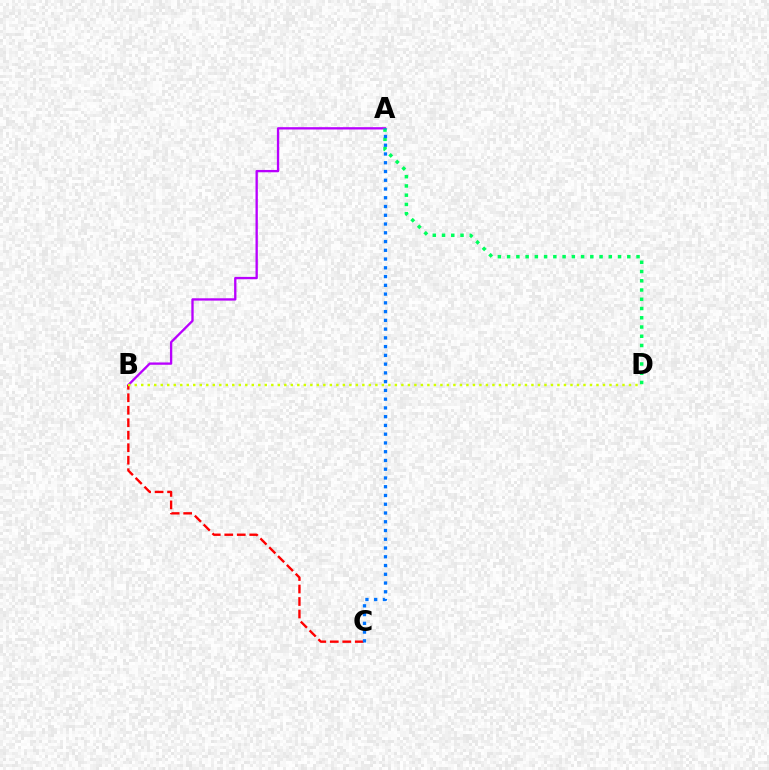{('A', 'B'): [{'color': '#b900ff', 'line_style': 'solid', 'thickness': 1.67}], ('A', 'D'): [{'color': '#00ff5c', 'line_style': 'dotted', 'thickness': 2.51}], ('B', 'C'): [{'color': '#ff0000', 'line_style': 'dashed', 'thickness': 1.7}], ('A', 'C'): [{'color': '#0074ff', 'line_style': 'dotted', 'thickness': 2.38}], ('B', 'D'): [{'color': '#d1ff00', 'line_style': 'dotted', 'thickness': 1.77}]}